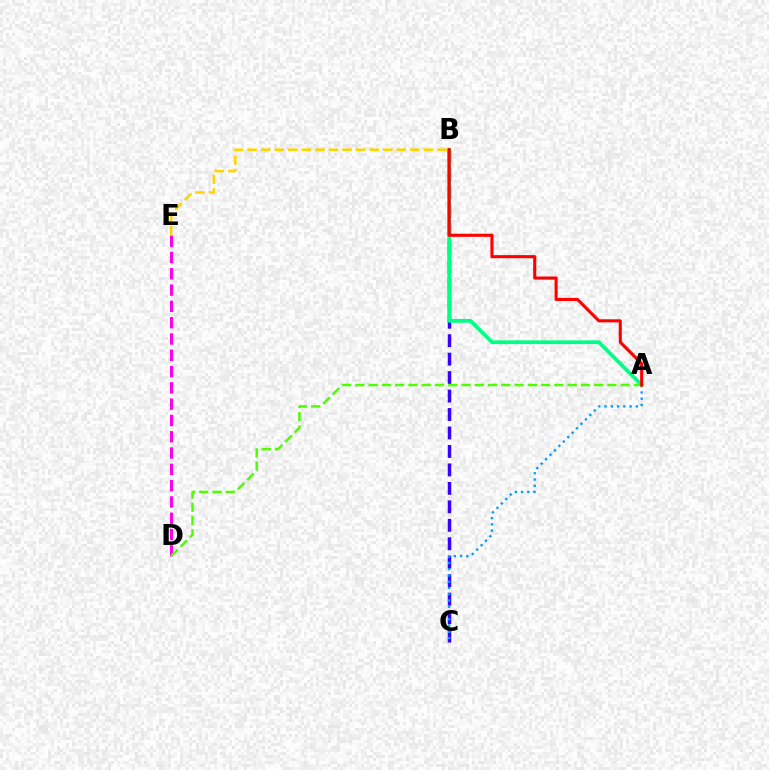{('D', 'E'): [{'color': '#ff00ed', 'line_style': 'dashed', 'thickness': 2.21}], ('B', 'C'): [{'color': '#3700ff', 'line_style': 'dashed', 'thickness': 2.51}], ('A', 'C'): [{'color': '#009eff', 'line_style': 'dotted', 'thickness': 1.7}], ('A', 'D'): [{'color': '#4fff00', 'line_style': 'dashed', 'thickness': 1.8}], ('A', 'B'): [{'color': '#00ff86', 'line_style': 'solid', 'thickness': 2.71}, {'color': '#ff0000', 'line_style': 'solid', 'thickness': 2.22}], ('B', 'E'): [{'color': '#ffd500', 'line_style': 'dashed', 'thickness': 1.84}]}